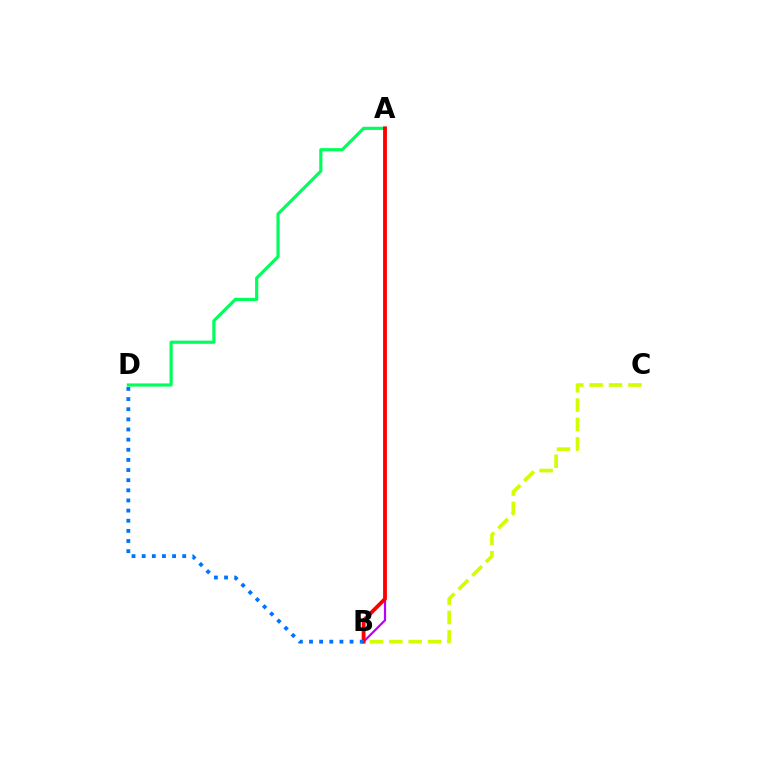{('A', 'D'): [{'color': '#00ff5c', 'line_style': 'solid', 'thickness': 2.29}], ('A', 'B'): [{'color': '#b900ff', 'line_style': 'solid', 'thickness': 1.58}, {'color': '#ff0000', 'line_style': 'solid', 'thickness': 2.74}], ('B', 'C'): [{'color': '#d1ff00', 'line_style': 'dashed', 'thickness': 2.63}], ('B', 'D'): [{'color': '#0074ff', 'line_style': 'dotted', 'thickness': 2.75}]}